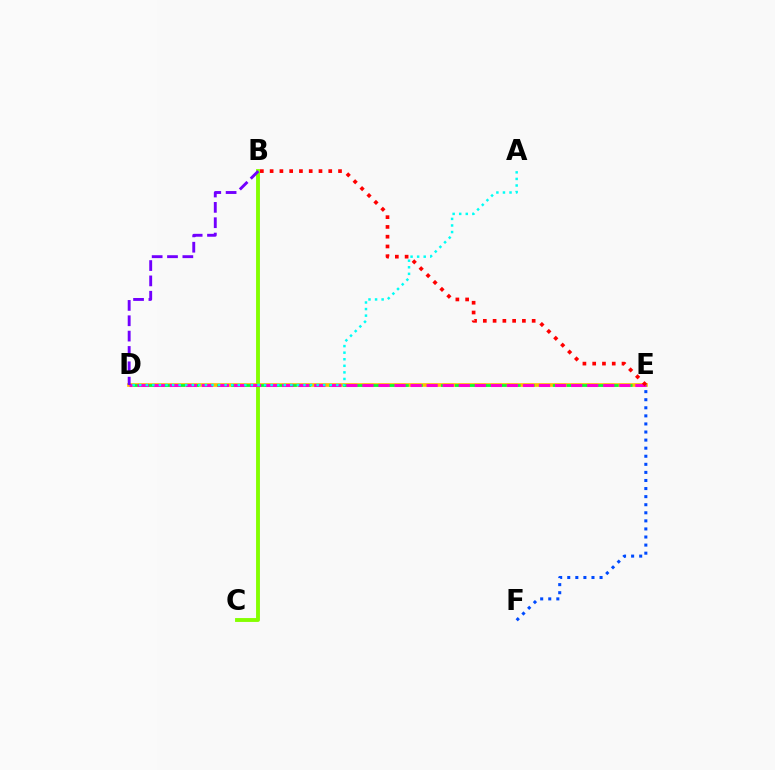{('D', 'E'): [{'color': '#ffbd00', 'line_style': 'solid', 'thickness': 2.64}, {'color': '#00ff39', 'line_style': 'dashed', 'thickness': 1.9}, {'color': '#ff00cf', 'line_style': 'dashed', 'thickness': 2.18}], ('B', 'C'): [{'color': '#84ff00', 'line_style': 'solid', 'thickness': 2.79}], ('B', 'D'): [{'color': '#7200ff', 'line_style': 'dashed', 'thickness': 2.08}], ('A', 'D'): [{'color': '#00fff6', 'line_style': 'dotted', 'thickness': 1.79}], ('B', 'E'): [{'color': '#ff0000', 'line_style': 'dotted', 'thickness': 2.65}], ('E', 'F'): [{'color': '#004bff', 'line_style': 'dotted', 'thickness': 2.19}]}